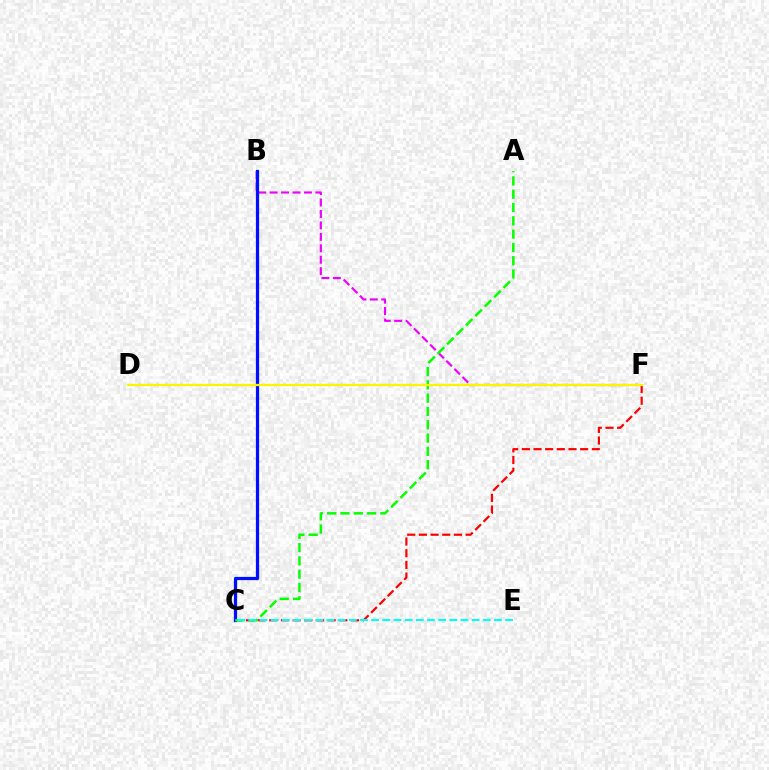{('C', 'F'): [{'color': '#ff0000', 'line_style': 'dashed', 'thickness': 1.59}], ('B', 'F'): [{'color': '#ee00ff', 'line_style': 'dashed', 'thickness': 1.55}], ('B', 'C'): [{'color': '#0010ff', 'line_style': 'solid', 'thickness': 2.32}], ('A', 'C'): [{'color': '#08ff00', 'line_style': 'dashed', 'thickness': 1.81}], ('D', 'F'): [{'color': '#fcf500', 'line_style': 'solid', 'thickness': 1.63}], ('C', 'E'): [{'color': '#00fff6', 'line_style': 'dashed', 'thickness': 1.52}]}